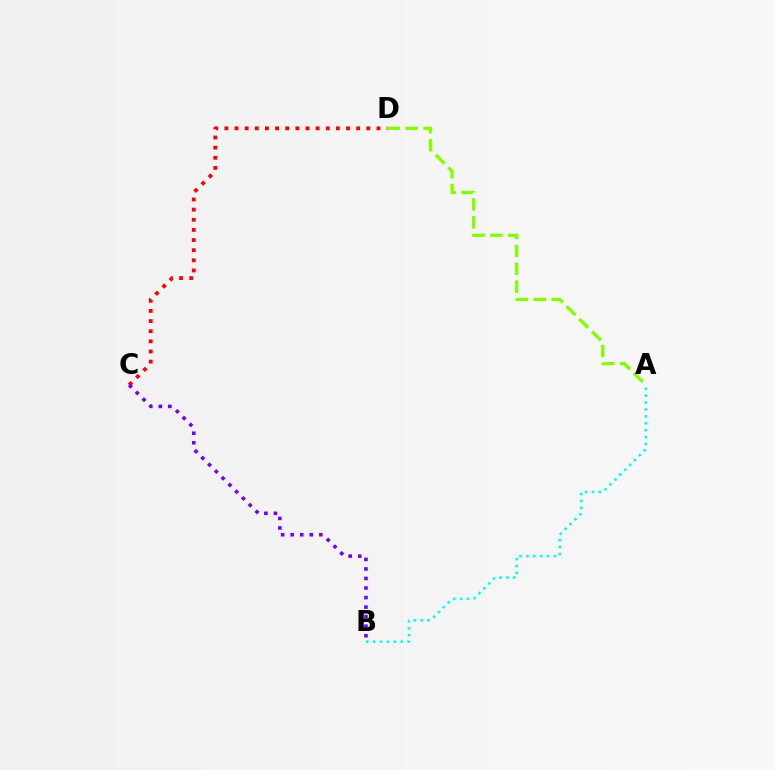{('A', 'B'): [{'color': '#00fff6', 'line_style': 'dotted', 'thickness': 1.87}], ('C', 'D'): [{'color': '#ff0000', 'line_style': 'dotted', 'thickness': 2.75}], ('B', 'C'): [{'color': '#7200ff', 'line_style': 'dotted', 'thickness': 2.59}], ('A', 'D'): [{'color': '#84ff00', 'line_style': 'dashed', 'thickness': 2.43}]}